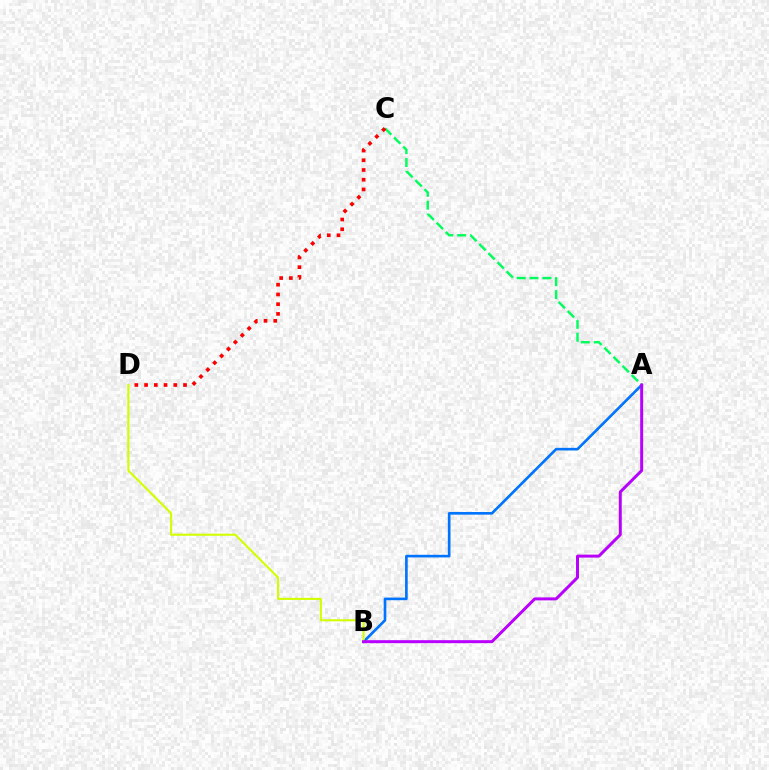{('A', 'B'): [{'color': '#0074ff', 'line_style': 'solid', 'thickness': 1.9}, {'color': '#b900ff', 'line_style': 'solid', 'thickness': 2.14}], ('A', 'C'): [{'color': '#00ff5c', 'line_style': 'dashed', 'thickness': 1.75}], ('C', 'D'): [{'color': '#ff0000', 'line_style': 'dotted', 'thickness': 2.64}], ('B', 'D'): [{'color': '#d1ff00', 'line_style': 'solid', 'thickness': 1.51}]}